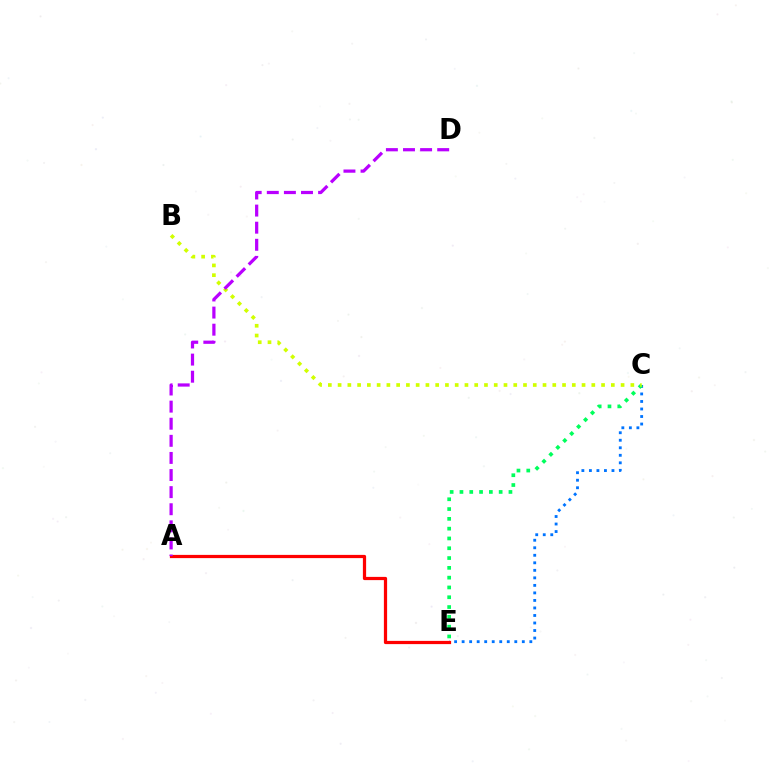{('C', 'E'): [{'color': '#0074ff', 'line_style': 'dotted', 'thickness': 2.04}, {'color': '#00ff5c', 'line_style': 'dotted', 'thickness': 2.66}], ('A', 'E'): [{'color': '#ff0000', 'line_style': 'solid', 'thickness': 2.32}], ('B', 'C'): [{'color': '#d1ff00', 'line_style': 'dotted', 'thickness': 2.65}], ('A', 'D'): [{'color': '#b900ff', 'line_style': 'dashed', 'thickness': 2.32}]}